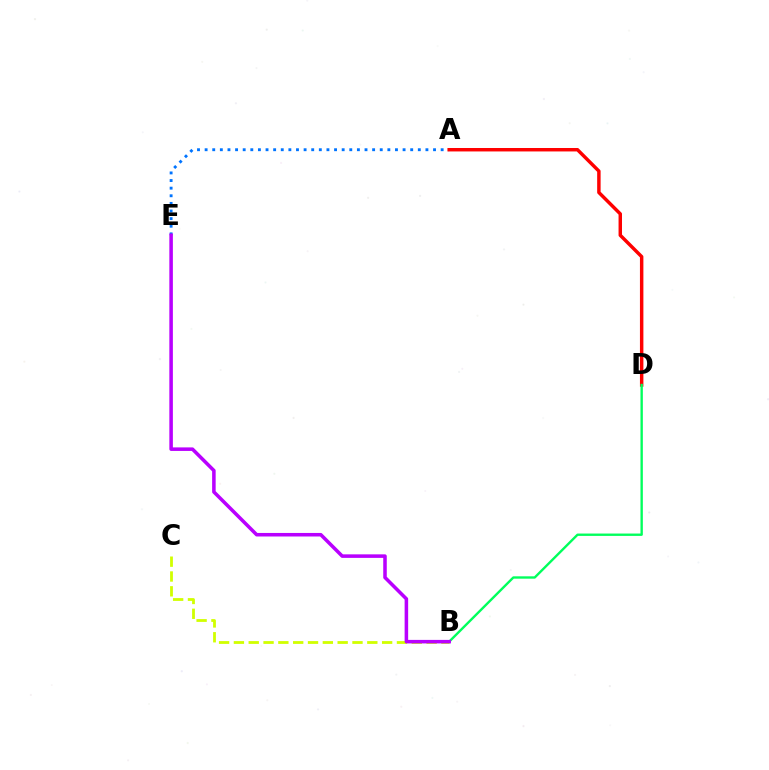{('A', 'E'): [{'color': '#0074ff', 'line_style': 'dotted', 'thickness': 2.07}], ('A', 'D'): [{'color': '#ff0000', 'line_style': 'solid', 'thickness': 2.48}], ('B', 'D'): [{'color': '#00ff5c', 'line_style': 'solid', 'thickness': 1.7}], ('B', 'C'): [{'color': '#d1ff00', 'line_style': 'dashed', 'thickness': 2.01}], ('B', 'E'): [{'color': '#b900ff', 'line_style': 'solid', 'thickness': 2.54}]}